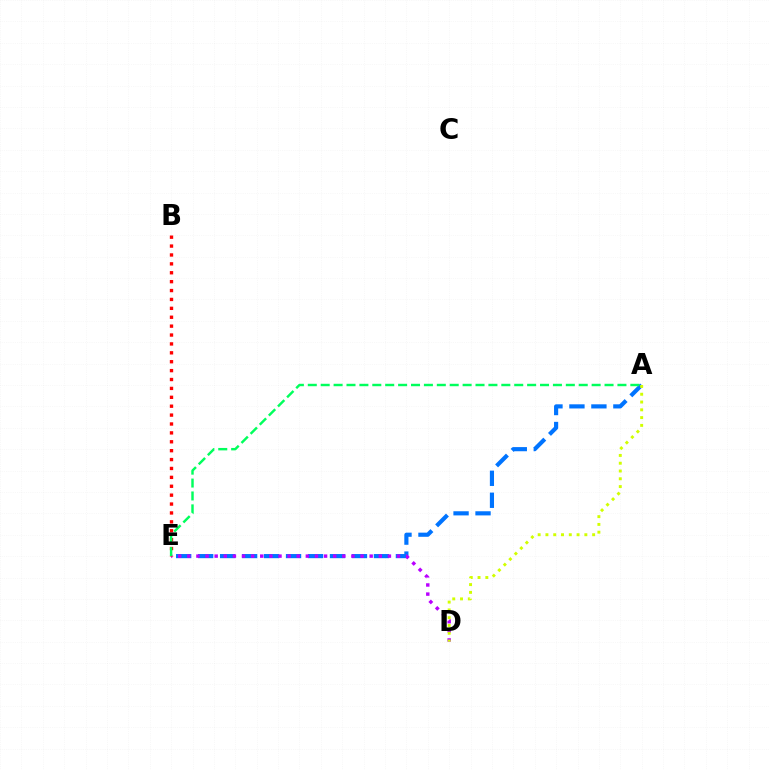{('A', 'E'): [{'color': '#0074ff', 'line_style': 'dashed', 'thickness': 2.99}, {'color': '#00ff5c', 'line_style': 'dashed', 'thickness': 1.75}], ('D', 'E'): [{'color': '#b900ff', 'line_style': 'dotted', 'thickness': 2.48}], ('A', 'D'): [{'color': '#d1ff00', 'line_style': 'dotted', 'thickness': 2.11}], ('B', 'E'): [{'color': '#ff0000', 'line_style': 'dotted', 'thickness': 2.42}]}